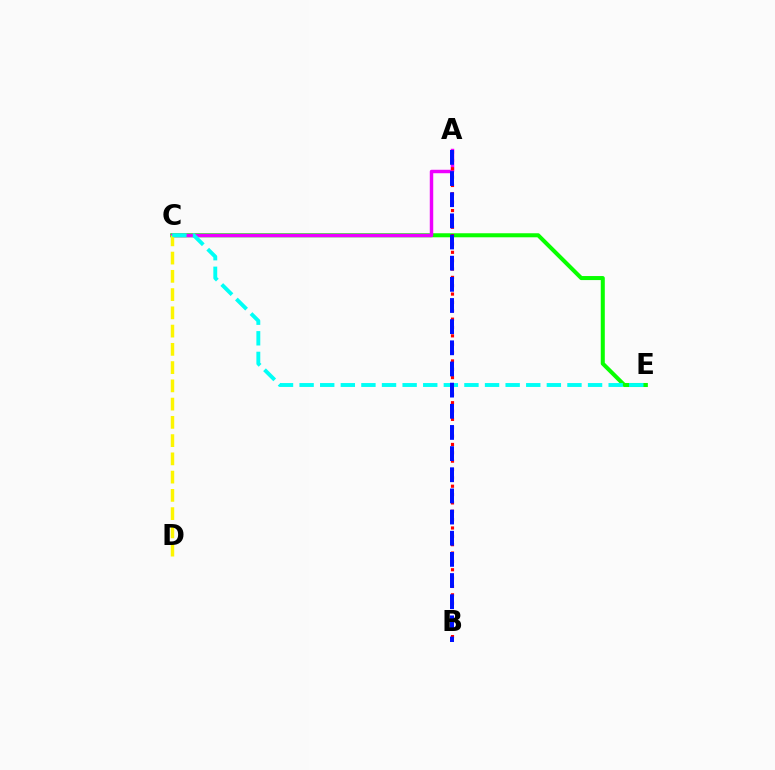{('C', 'E'): [{'color': '#08ff00', 'line_style': 'solid', 'thickness': 2.91}, {'color': '#00fff6', 'line_style': 'dashed', 'thickness': 2.8}], ('A', 'C'): [{'color': '#ee00ff', 'line_style': 'solid', 'thickness': 2.48}], ('C', 'D'): [{'color': '#fcf500', 'line_style': 'dashed', 'thickness': 2.48}], ('A', 'B'): [{'color': '#ff0000', 'line_style': 'dotted', 'thickness': 2.27}, {'color': '#0010ff', 'line_style': 'dashed', 'thickness': 2.87}]}